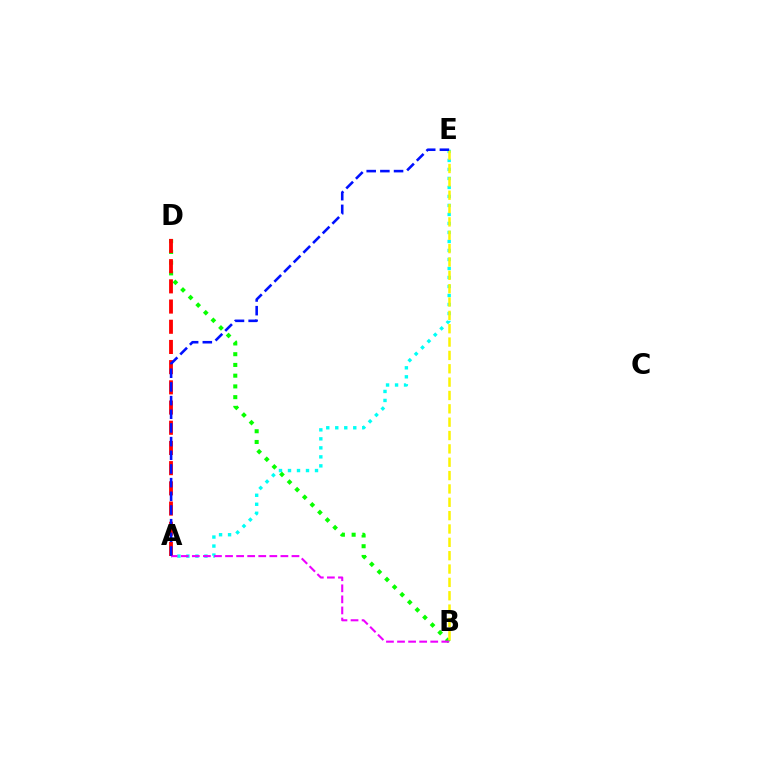{('A', 'E'): [{'color': '#00fff6', 'line_style': 'dotted', 'thickness': 2.45}, {'color': '#0010ff', 'line_style': 'dashed', 'thickness': 1.86}], ('B', 'D'): [{'color': '#08ff00', 'line_style': 'dotted', 'thickness': 2.92}], ('B', 'E'): [{'color': '#fcf500', 'line_style': 'dashed', 'thickness': 1.81}], ('A', 'D'): [{'color': '#ff0000', 'line_style': 'dashed', 'thickness': 2.74}], ('A', 'B'): [{'color': '#ee00ff', 'line_style': 'dashed', 'thickness': 1.5}]}